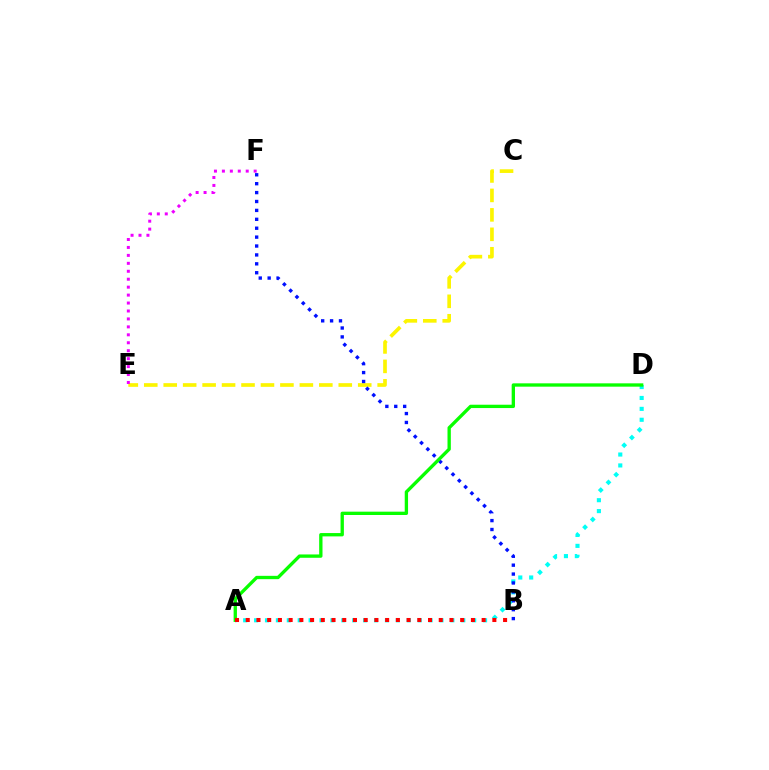{('C', 'E'): [{'color': '#fcf500', 'line_style': 'dashed', 'thickness': 2.64}], ('A', 'D'): [{'color': '#00fff6', 'line_style': 'dotted', 'thickness': 2.96}, {'color': '#08ff00', 'line_style': 'solid', 'thickness': 2.4}], ('B', 'F'): [{'color': '#0010ff', 'line_style': 'dotted', 'thickness': 2.42}], ('E', 'F'): [{'color': '#ee00ff', 'line_style': 'dotted', 'thickness': 2.16}], ('A', 'B'): [{'color': '#ff0000', 'line_style': 'dotted', 'thickness': 2.91}]}